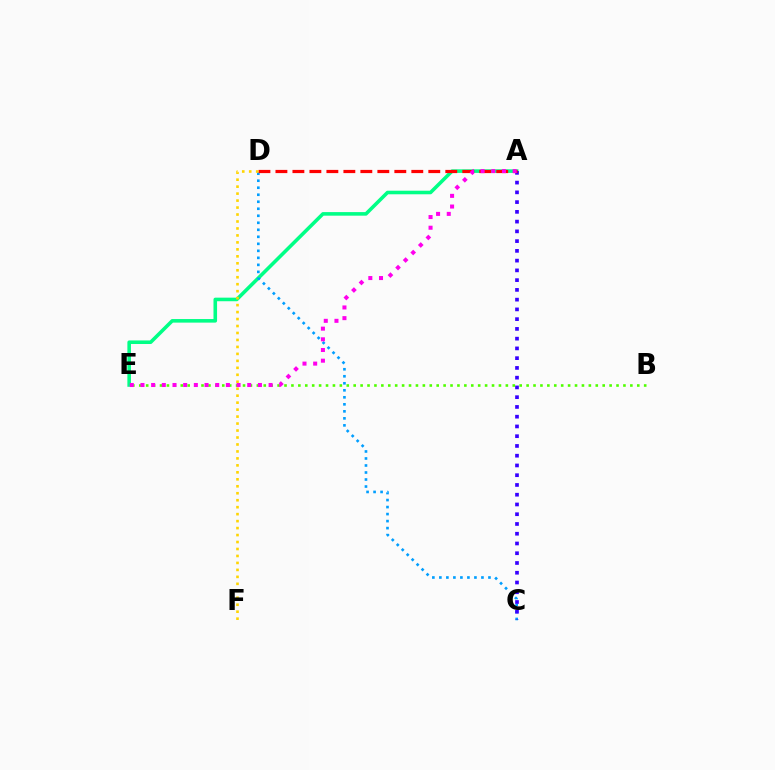{('A', 'E'): [{'color': '#00ff86', 'line_style': 'solid', 'thickness': 2.57}, {'color': '#ff00ed', 'line_style': 'dotted', 'thickness': 2.9}], ('B', 'E'): [{'color': '#4fff00', 'line_style': 'dotted', 'thickness': 1.88}], ('C', 'D'): [{'color': '#009eff', 'line_style': 'dotted', 'thickness': 1.91}], ('A', 'C'): [{'color': '#3700ff', 'line_style': 'dotted', 'thickness': 2.65}], ('A', 'D'): [{'color': '#ff0000', 'line_style': 'dashed', 'thickness': 2.31}], ('D', 'F'): [{'color': '#ffd500', 'line_style': 'dotted', 'thickness': 1.89}]}